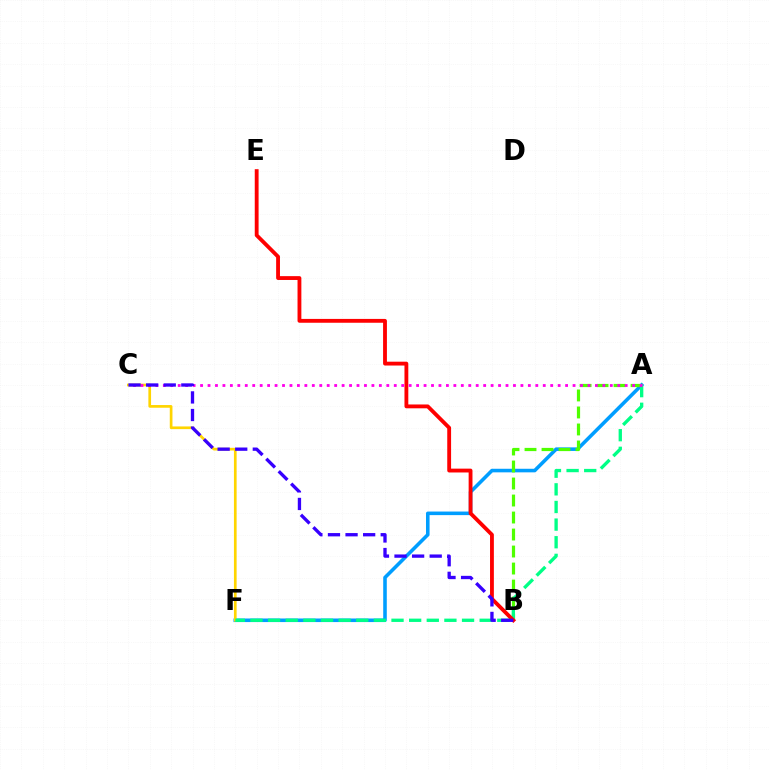{('A', 'F'): [{'color': '#009eff', 'line_style': 'solid', 'thickness': 2.57}, {'color': '#00ff86', 'line_style': 'dashed', 'thickness': 2.4}], ('C', 'F'): [{'color': '#ffd500', 'line_style': 'solid', 'thickness': 1.94}], ('A', 'B'): [{'color': '#4fff00', 'line_style': 'dashed', 'thickness': 2.31}], ('B', 'E'): [{'color': '#ff0000', 'line_style': 'solid', 'thickness': 2.76}], ('A', 'C'): [{'color': '#ff00ed', 'line_style': 'dotted', 'thickness': 2.02}], ('B', 'C'): [{'color': '#3700ff', 'line_style': 'dashed', 'thickness': 2.39}]}